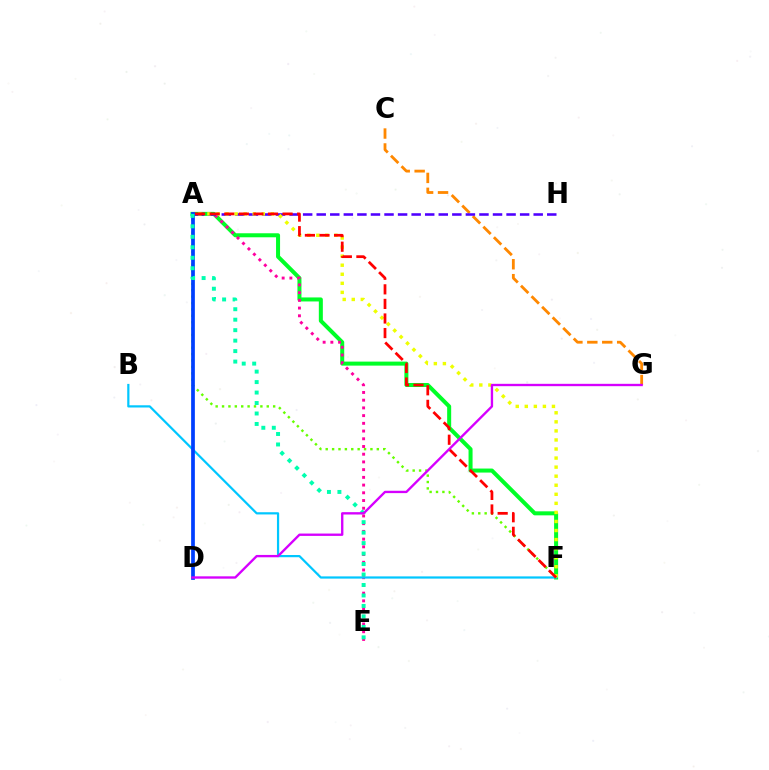{('C', 'G'): [{'color': '#ff8800', 'line_style': 'dashed', 'thickness': 2.03}], ('A', 'F'): [{'color': '#00ff27', 'line_style': 'solid', 'thickness': 2.89}, {'color': '#66ff00', 'line_style': 'dotted', 'thickness': 1.74}, {'color': '#eeff00', 'line_style': 'dotted', 'thickness': 2.46}, {'color': '#ff0000', 'line_style': 'dashed', 'thickness': 1.98}], ('A', 'E'): [{'color': '#ff00a0', 'line_style': 'dotted', 'thickness': 2.1}, {'color': '#00ffaf', 'line_style': 'dotted', 'thickness': 2.85}], ('B', 'F'): [{'color': '#00c7ff', 'line_style': 'solid', 'thickness': 1.6}], ('A', 'H'): [{'color': '#4f00ff', 'line_style': 'dashed', 'thickness': 1.84}], ('A', 'D'): [{'color': '#003fff', 'line_style': 'solid', 'thickness': 2.68}], ('D', 'G'): [{'color': '#d600ff', 'line_style': 'solid', 'thickness': 1.69}]}